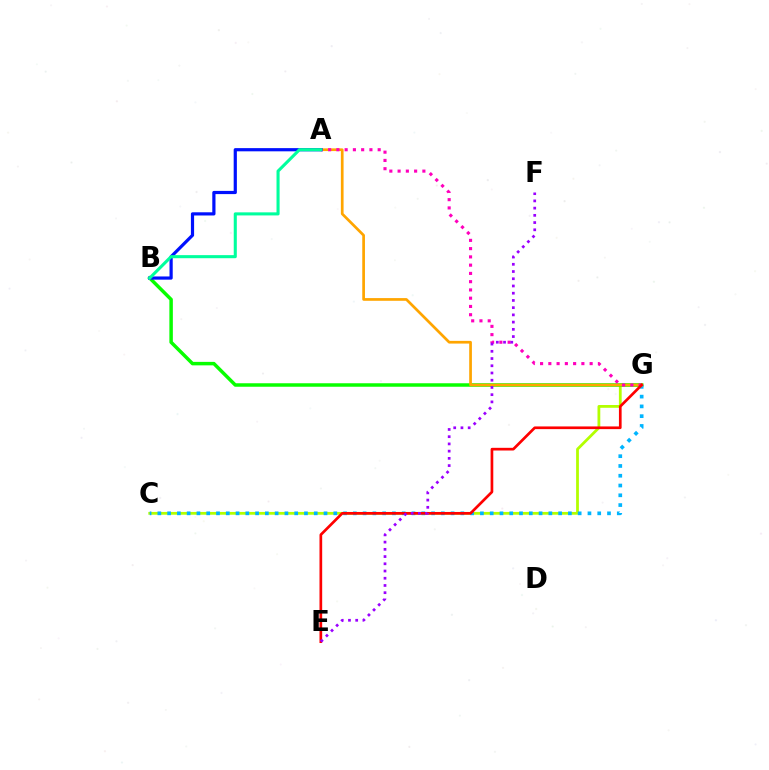{('C', 'G'): [{'color': '#b3ff00', 'line_style': 'solid', 'thickness': 2.0}, {'color': '#00b5ff', 'line_style': 'dotted', 'thickness': 2.66}], ('B', 'G'): [{'color': '#08ff00', 'line_style': 'solid', 'thickness': 2.51}], ('A', 'G'): [{'color': '#ffa500', 'line_style': 'solid', 'thickness': 1.95}, {'color': '#ff00bd', 'line_style': 'dotted', 'thickness': 2.24}], ('A', 'B'): [{'color': '#0010ff', 'line_style': 'solid', 'thickness': 2.3}, {'color': '#00ff9d', 'line_style': 'solid', 'thickness': 2.22}], ('E', 'G'): [{'color': '#ff0000', 'line_style': 'solid', 'thickness': 1.94}], ('E', 'F'): [{'color': '#9b00ff', 'line_style': 'dotted', 'thickness': 1.96}]}